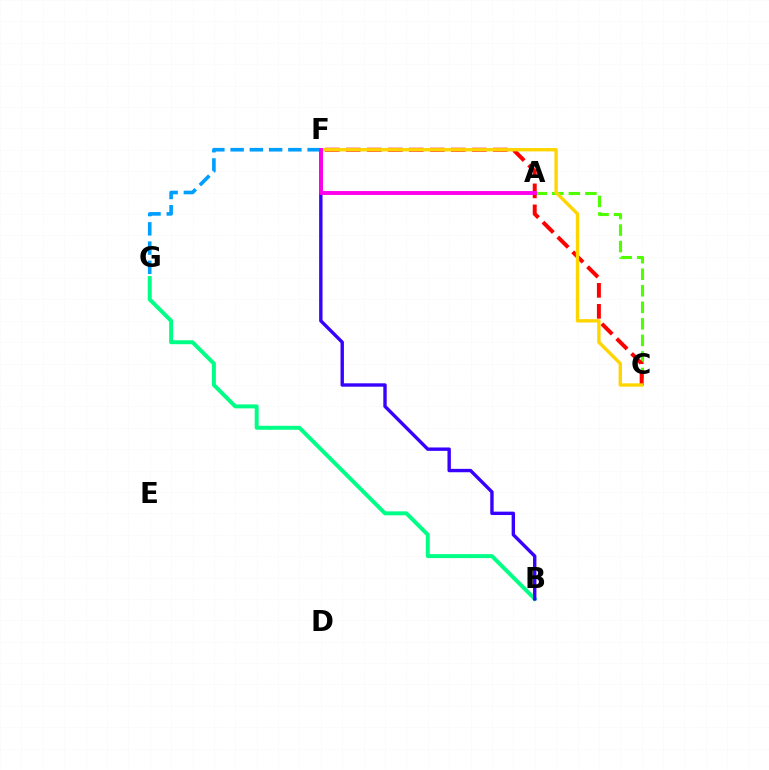{('B', 'G'): [{'color': '#00ff86', 'line_style': 'solid', 'thickness': 2.85}], ('A', 'C'): [{'color': '#4fff00', 'line_style': 'dashed', 'thickness': 2.25}], ('C', 'F'): [{'color': '#ff0000', 'line_style': 'dashed', 'thickness': 2.85}, {'color': '#ffd500', 'line_style': 'solid', 'thickness': 2.43}], ('F', 'G'): [{'color': '#009eff', 'line_style': 'dashed', 'thickness': 2.61}], ('B', 'F'): [{'color': '#3700ff', 'line_style': 'solid', 'thickness': 2.44}], ('A', 'F'): [{'color': '#ff00ed', 'line_style': 'solid', 'thickness': 2.8}]}